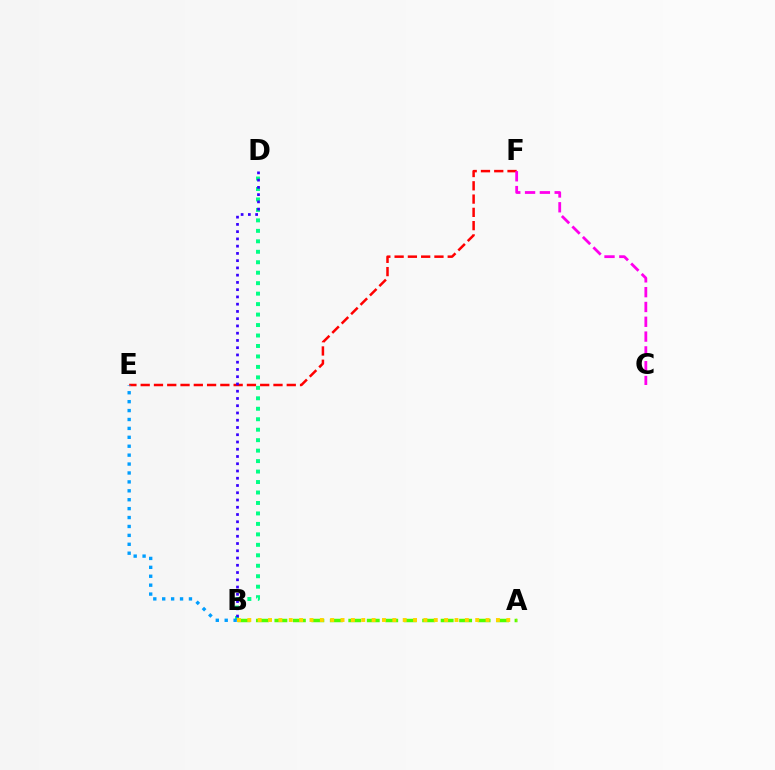{('E', 'F'): [{'color': '#ff0000', 'line_style': 'dashed', 'thickness': 1.8}], ('B', 'D'): [{'color': '#00ff86', 'line_style': 'dotted', 'thickness': 2.84}, {'color': '#3700ff', 'line_style': 'dotted', 'thickness': 1.97}], ('A', 'B'): [{'color': '#4fff00', 'line_style': 'dashed', 'thickness': 2.51}, {'color': '#ffd500', 'line_style': 'dotted', 'thickness': 2.81}], ('C', 'F'): [{'color': '#ff00ed', 'line_style': 'dashed', 'thickness': 2.01}], ('B', 'E'): [{'color': '#009eff', 'line_style': 'dotted', 'thickness': 2.42}]}